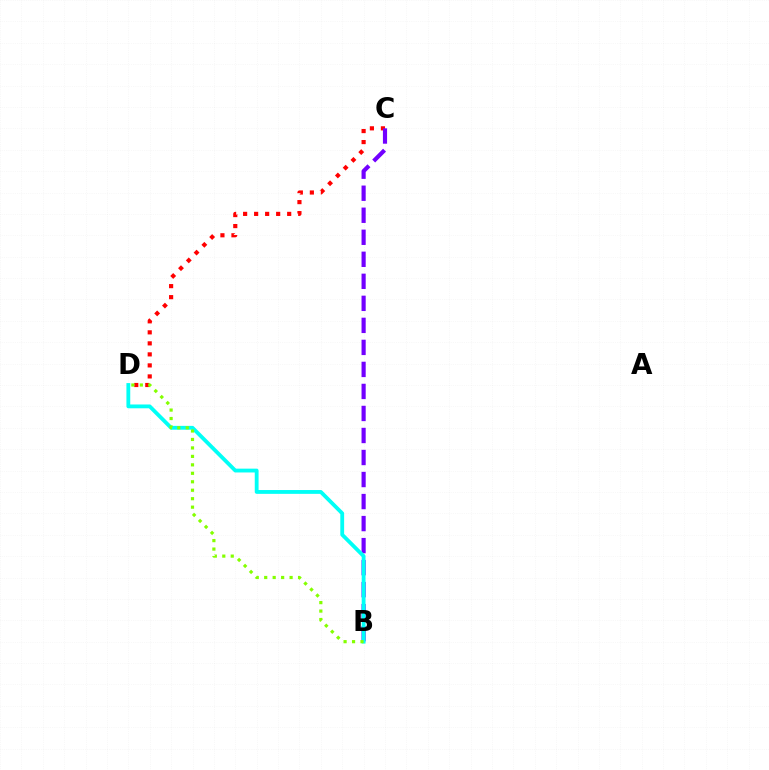{('C', 'D'): [{'color': '#ff0000', 'line_style': 'dotted', 'thickness': 2.99}], ('B', 'C'): [{'color': '#7200ff', 'line_style': 'dashed', 'thickness': 2.99}], ('B', 'D'): [{'color': '#00fff6', 'line_style': 'solid', 'thickness': 2.75}, {'color': '#84ff00', 'line_style': 'dotted', 'thickness': 2.3}]}